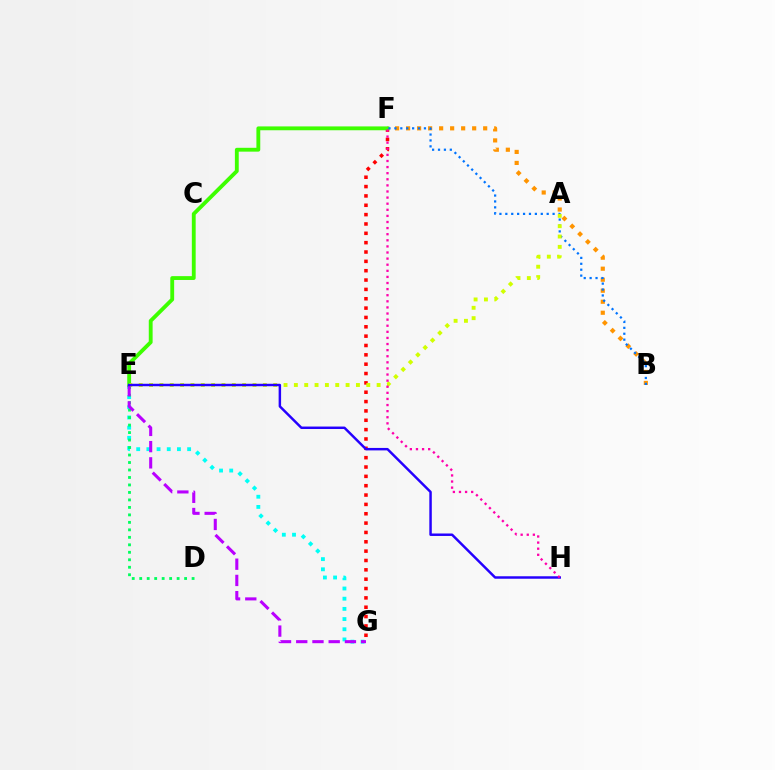{('E', 'G'): [{'color': '#00fff6', 'line_style': 'dotted', 'thickness': 2.77}, {'color': '#b900ff', 'line_style': 'dashed', 'thickness': 2.2}], ('B', 'F'): [{'color': '#ff9400', 'line_style': 'dotted', 'thickness': 2.99}, {'color': '#0074ff', 'line_style': 'dotted', 'thickness': 1.61}], ('D', 'E'): [{'color': '#00ff5c', 'line_style': 'dotted', 'thickness': 2.03}], ('F', 'G'): [{'color': '#ff0000', 'line_style': 'dotted', 'thickness': 2.54}], ('E', 'F'): [{'color': '#3dff00', 'line_style': 'solid', 'thickness': 2.77}], ('A', 'E'): [{'color': '#d1ff00', 'line_style': 'dotted', 'thickness': 2.81}], ('E', 'H'): [{'color': '#2500ff', 'line_style': 'solid', 'thickness': 1.78}], ('F', 'H'): [{'color': '#ff00ac', 'line_style': 'dotted', 'thickness': 1.66}]}